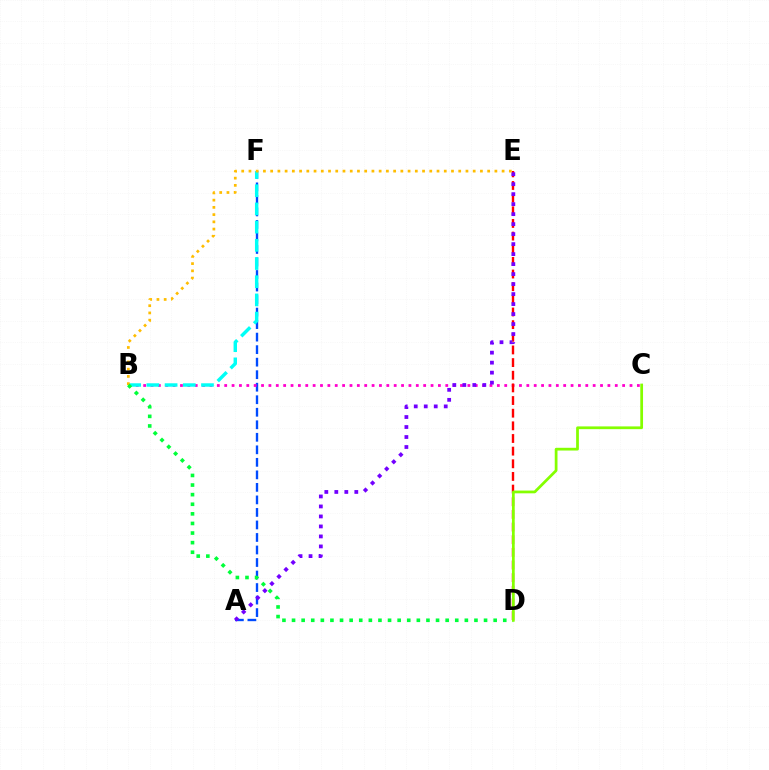{('A', 'F'): [{'color': '#004bff', 'line_style': 'dashed', 'thickness': 1.7}], ('B', 'C'): [{'color': '#ff00cf', 'line_style': 'dotted', 'thickness': 2.0}], ('B', 'F'): [{'color': '#00fff6', 'line_style': 'dashed', 'thickness': 2.47}], ('D', 'E'): [{'color': '#ff0000', 'line_style': 'dashed', 'thickness': 1.72}], ('A', 'E'): [{'color': '#7200ff', 'line_style': 'dotted', 'thickness': 2.72}], ('B', 'E'): [{'color': '#ffbd00', 'line_style': 'dotted', 'thickness': 1.97}], ('B', 'D'): [{'color': '#00ff39', 'line_style': 'dotted', 'thickness': 2.61}], ('C', 'D'): [{'color': '#84ff00', 'line_style': 'solid', 'thickness': 1.98}]}